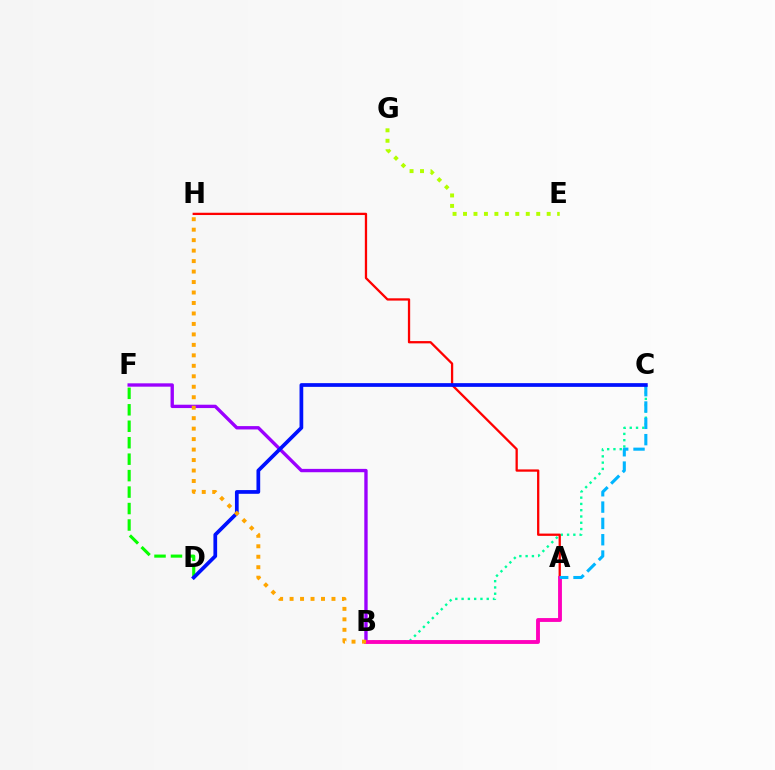{('D', 'F'): [{'color': '#08ff00', 'line_style': 'dashed', 'thickness': 2.24}], ('B', 'F'): [{'color': '#9b00ff', 'line_style': 'solid', 'thickness': 2.41}], ('B', 'C'): [{'color': '#00ff9d', 'line_style': 'dotted', 'thickness': 1.71}], ('E', 'G'): [{'color': '#b3ff00', 'line_style': 'dotted', 'thickness': 2.84}], ('A', 'H'): [{'color': '#ff0000', 'line_style': 'solid', 'thickness': 1.65}], ('A', 'B'): [{'color': '#ff00bd', 'line_style': 'solid', 'thickness': 2.78}], ('A', 'C'): [{'color': '#00b5ff', 'line_style': 'dashed', 'thickness': 2.22}], ('C', 'D'): [{'color': '#0010ff', 'line_style': 'solid', 'thickness': 2.68}], ('B', 'H'): [{'color': '#ffa500', 'line_style': 'dotted', 'thickness': 2.85}]}